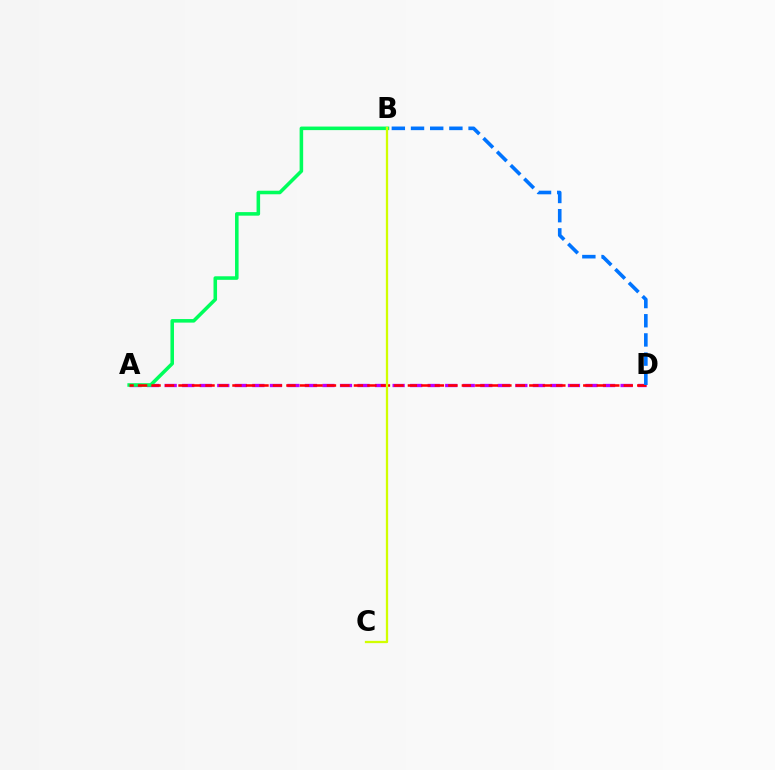{('A', 'D'): [{'color': '#b900ff', 'line_style': 'dashed', 'thickness': 2.38}, {'color': '#ff0000', 'line_style': 'dashed', 'thickness': 1.83}], ('A', 'B'): [{'color': '#00ff5c', 'line_style': 'solid', 'thickness': 2.56}], ('B', 'C'): [{'color': '#d1ff00', 'line_style': 'solid', 'thickness': 1.64}], ('B', 'D'): [{'color': '#0074ff', 'line_style': 'dashed', 'thickness': 2.61}]}